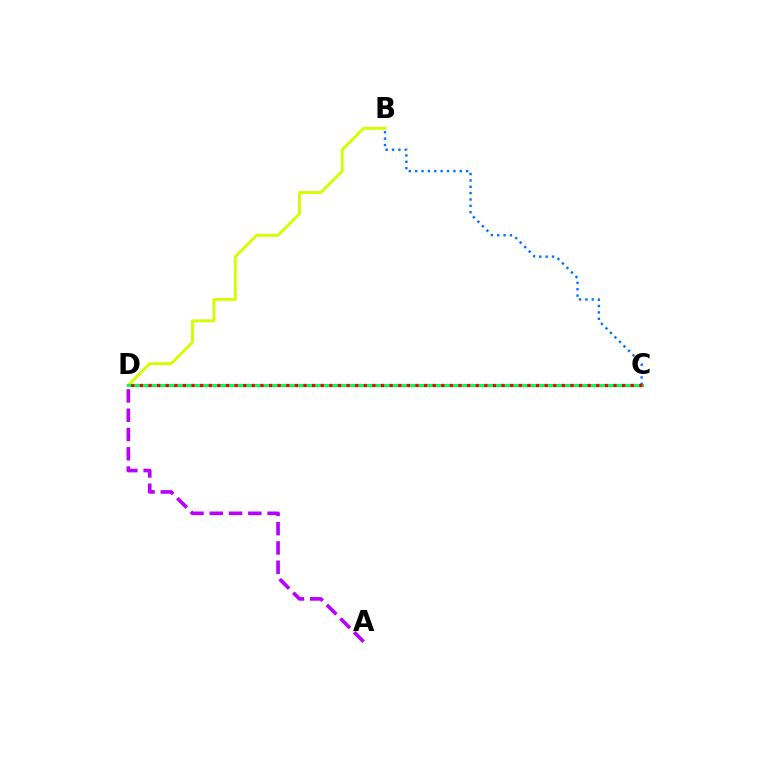{('B', 'D'): [{'color': '#d1ff00', 'line_style': 'solid', 'thickness': 2.08}], ('B', 'C'): [{'color': '#0074ff', 'line_style': 'dotted', 'thickness': 1.73}], ('C', 'D'): [{'color': '#00ff5c', 'line_style': 'solid', 'thickness': 2.24}, {'color': '#ff0000', 'line_style': 'dotted', 'thickness': 2.34}], ('A', 'D'): [{'color': '#b900ff', 'line_style': 'dashed', 'thickness': 2.62}]}